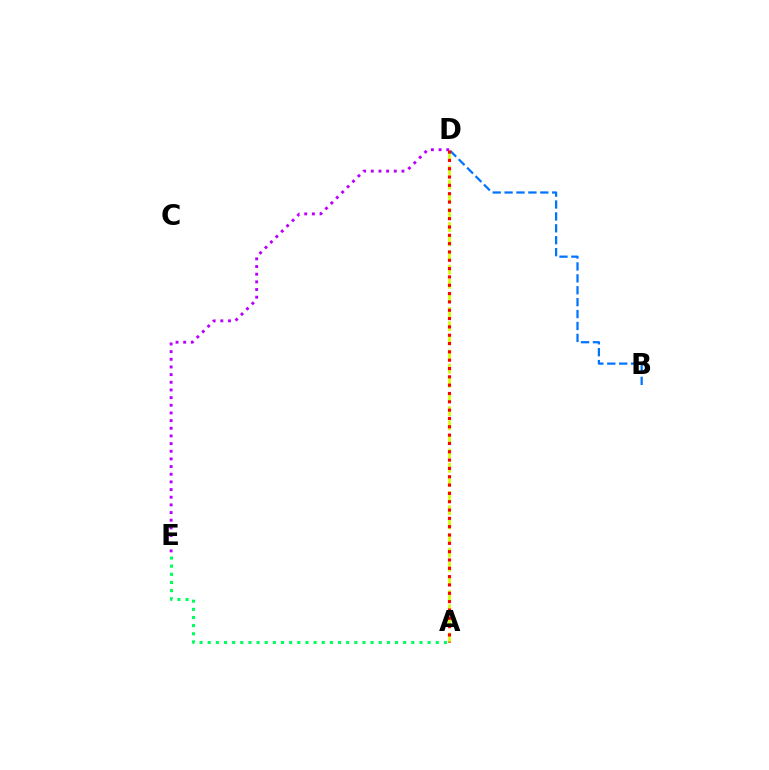{('B', 'D'): [{'color': '#0074ff', 'line_style': 'dashed', 'thickness': 1.62}], ('A', 'D'): [{'color': '#d1ff00', 'line_style': 'dashed', 'thickness': 1.92}, {'color': '#ff0000', 'line_style': 'dotted', 'thickness': 2.26}], ('D', 'E'): [{'color': '#b900ff', 'line_style': 'dotted', 'thickness': 2.08}], ('A', 'E'): [{'color': '#00ff5c', 'line_style': 'dotted', 'thickness': 2.21}]}